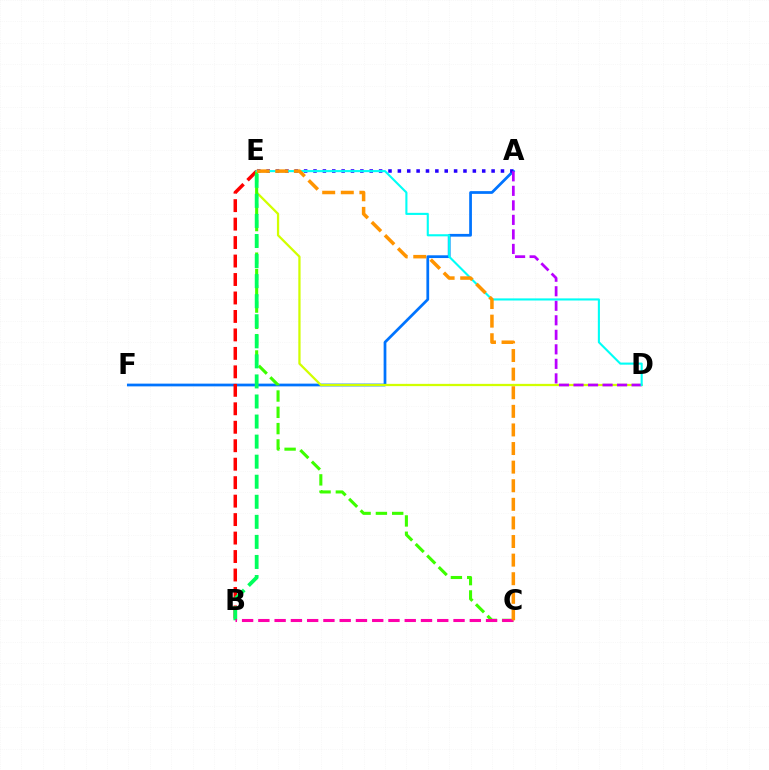{('A', 'F'): [{'color': '#0074ff', 'line_style': 'solid', 'thickness': 1.98}], ('D', 'E'): [{'color': '#d1ff00', 'line_style': 'solid', 'thickness': 1.63}, {'color': '#00fff6', 'line_style': 'solid', 'thickness': 1.52}], ('A', 'E'): [{'color': '#2500ff', 'line_style': 'dotted', 'thickness': 2.55}], ('A', 'D'): [{'color': '#b900ff', 'line_style': 'dashed', 'thickness': 1.97}], ('B', 'E'): [{'color': '#ff0000', 'line_style': 'dashed', 'thickness': 2.51}, {'color': '#00ff5c', 'line_style': 'dashed', 'thickness': 2.72}], ('C', 'E'): [{'color': '#3dff00', 'line_style': 'dashed', 'thickness': 2.21}, {'color': '#ff9400', 'line_style': 'dashed', 'thickness': 2.53}], ('B', 'C'): [{'color': '#ff00ac', 'line_style': 'dashed', 'thickness': 2.21}]}